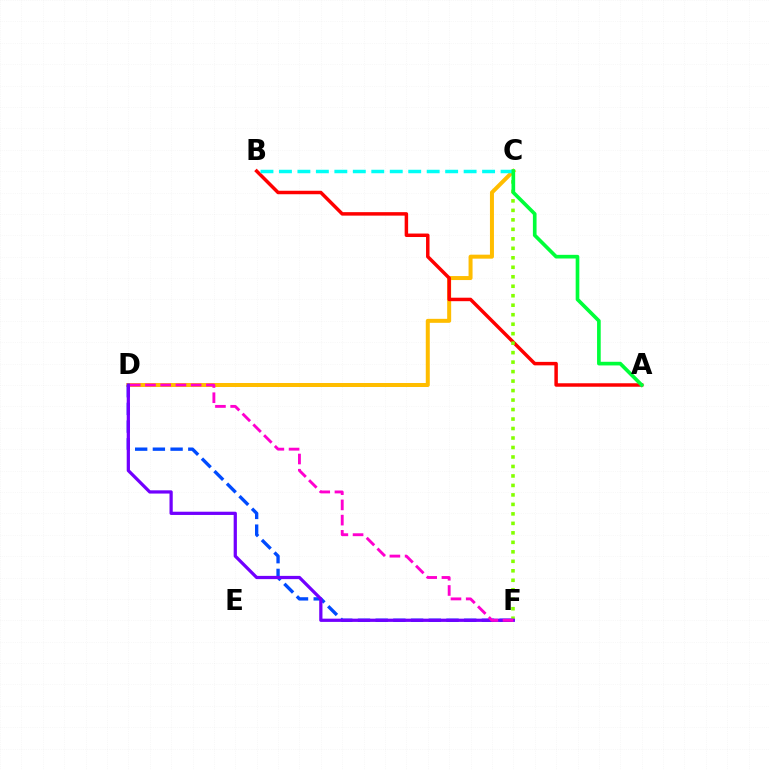{('C', 'D'): [{'color': '#ffbd00', 'line_style': 'solid', 'thickness': 2.88}], ('D', 'F'): [{'color': '#004bff', 'line_style': 'dashed', 'thickness': 2.41}, {'color': '#7200ff', 'line_style': 'solid', 'thickness': 2.33}, {'color': '#ff00cf', 'line_style': 'dashed', 'thickness': 2.07}], ('A', 'B'): [{'color': '#ff0000', 'line_style': 'solid', 'thickness': 2.5}], ('C', 'F'): [{'color': '#84ff00', 'line_style': 'dotted', 'thickness': 2.58}], ('B', 'C'): [{'color': '#00fff6', 'line_style': 'dashed', 'thickness': 2.51}], ('A', 'C'): [{'color': '#00ff39', 'line_style': 'solid', 'thickness': 2.63}]}